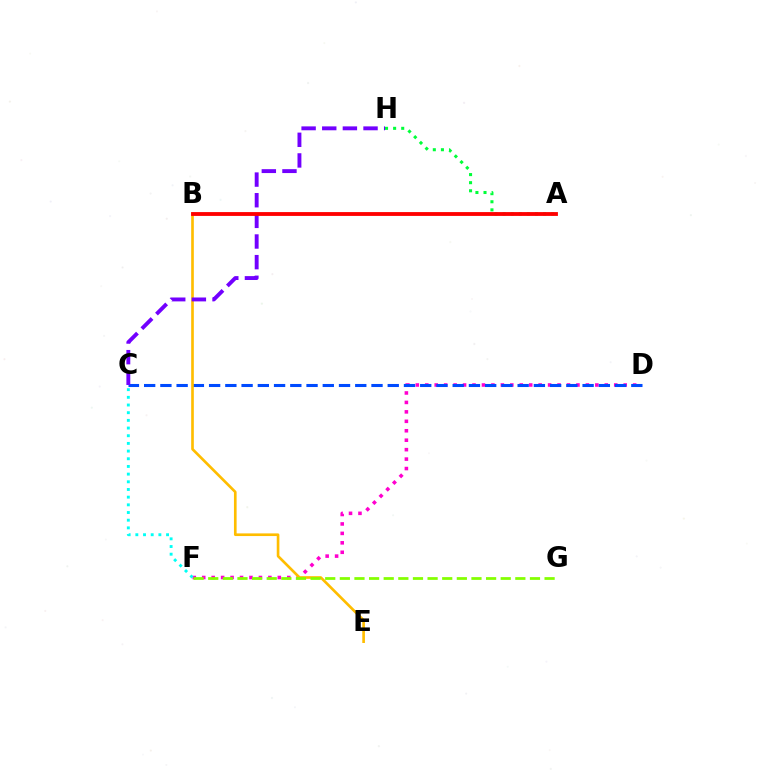{('D', 'F'): [{'color': '#ff00cf', 'line_style': 'dotted', 'thickness': 2.57}], ('C', 'D'): [{'color': '#004bff', 'line_style': 'dashed', 'thickness': 2.21}], ('B', 'E'): [{'color': '#ffbd00', 'line_style': 'solid', 'thickness': 1.91}], ('C', 'H'): [{'color': '#7200ff', 'line_style': 'dashed', 'thickness': 2.8}], ('A', 'H'): [{'color': '#00ff39', 'line_style': 'dotted', 'thickness': 2.2}], ('A', 'B'): [{'color': '#ff0000', 'line_style': 'solid', 'thickness': 2.75}], ('F', 'G'): [{'color': '#84ff00', 'line_style': 'dashed', 'thickness': 1.99}], ('C', 'F'): [{'color': '#00fff6', 'line_style': 'dotted', 'thickness': 2.09}]}